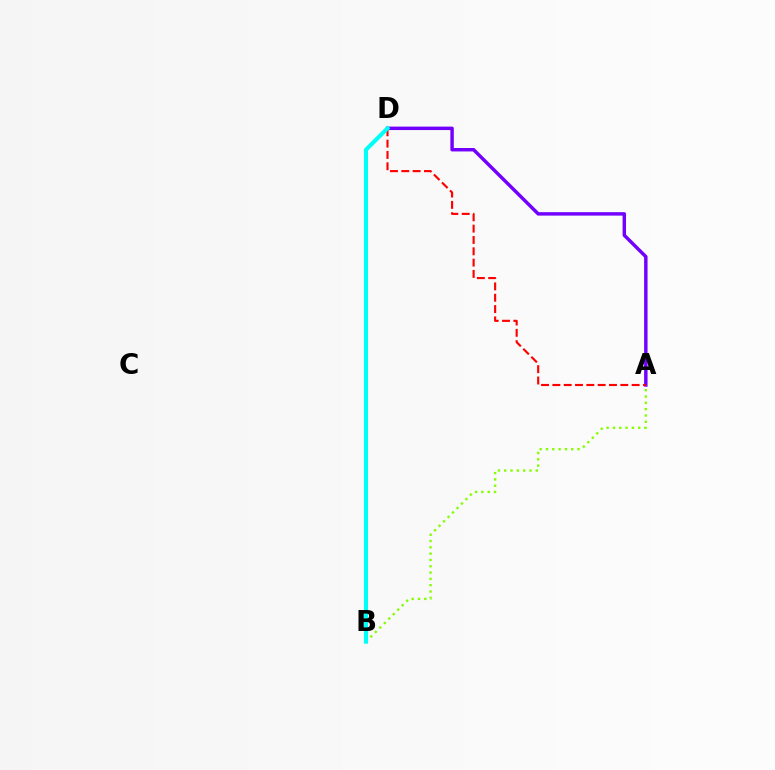{('A', 'D'): [{'color': '#7200ff', 'line_style': 'solid', 'thickness': 2.48}, {'color': '#ff0000', 'line_style': 'dashed', 'thickness': 1.54}], ('A', 'B'): [{'color': '#84ff00', 'line_style': 'dotted', 'thickness': 1.72}], ('B', 'D'): [{'color': '#00fff6', 'line_style': 'solid', 'thickness': 2.91}]}